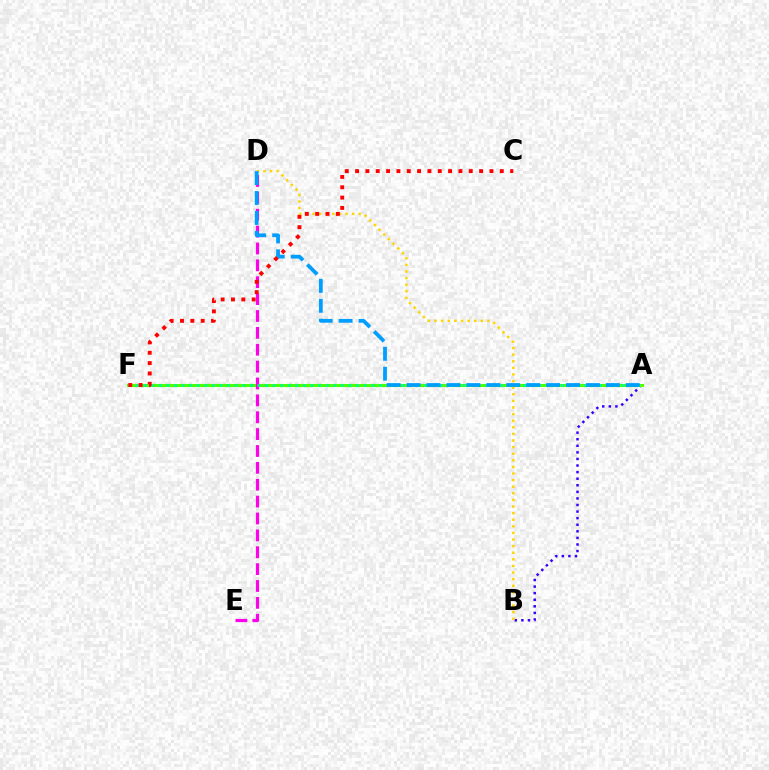{('A', 'B'): [{'color': '#3700ff', 'line_style': 'dotted', 'thickness': 1.79}], ('A', 'F'): [{'color': '#4fff00', 'line_style': 'solid', 'thickness': 2.23}, {'color': '#00ff86', 'line_style': 'dotted', 'thickness': 2.06}], ('D', 'E'): [{'color': '#ff00ed', 'line_style': 'dashed', 'thickness': 2.29}], ('B', 'D'): [{'color': '#ffd500', 'line_style': 'dotted', 'thickness': 1.79}], ('A', 'D'): [{'color': '#009eff', 'line_style': 'dashed', 'thickness': 2.71}], ('C', 'F'): [{'color': '#ff0000', 'line_style': 'dotted', 'thickness': 2.81}]}